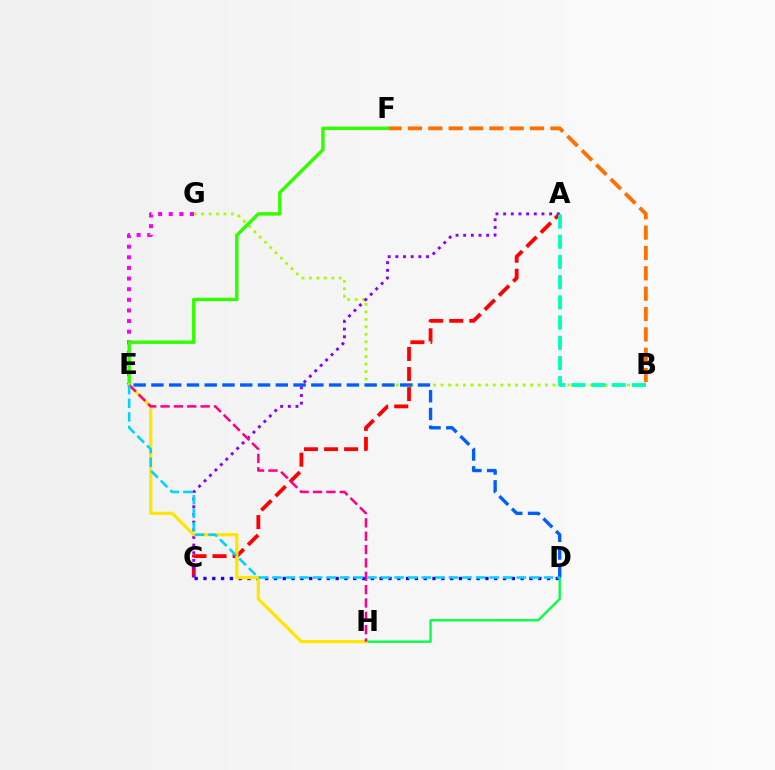{('A', 'C'): [{'color': '#ff0000', 'line_style': 'dashed', 'thickness': 2.73}, {'color': '#8a00ff', 'line_style': 'dotted', 'thickness': 2.08}], ('B', 'G'): [{'color': '#a2ff00', 'line_style': 'dotted', 'thickness': 2.03}], ('B', 'F'): [{'color': '#ff7000', 'line_style': 'dashed', 'thickness': 2.76}], ('C', 'D'): [{'color': '#1900ff', 'line_style': 'dotted', 'thickness': 2.39}], ('E', 'G'): [{'color': '#fa00f9', 'line_style': 'dotted', 'thickness': 2.89}], ('D', 'H'): [{'color': '#00ff45', 'line_style': 'solid', 'thickness': 1.69}], ('E', 'F'): [{'color': '#31ff00', 'line_style': 'solid', 'thickness': 2.47}], ('E', 'H'): [{'color': '#ffe600', 'line_style': 'solid', 'thickness': 2.33}, {'color': '#ff0088', 'line_style': 'dashed', 'thickness': 1.81}], ('A', 'B'): [{'color': '#00ffbb', 'line_style': 'dashed', 'thickness': 2.74}], ('D', 'E'): [{'color': '#005dff', 'line_style': 'dashed', 'thickness': 2.41}, {'color': '#00d3ff', 'line_style': 'dashed', 'thickness': 1.84}]}